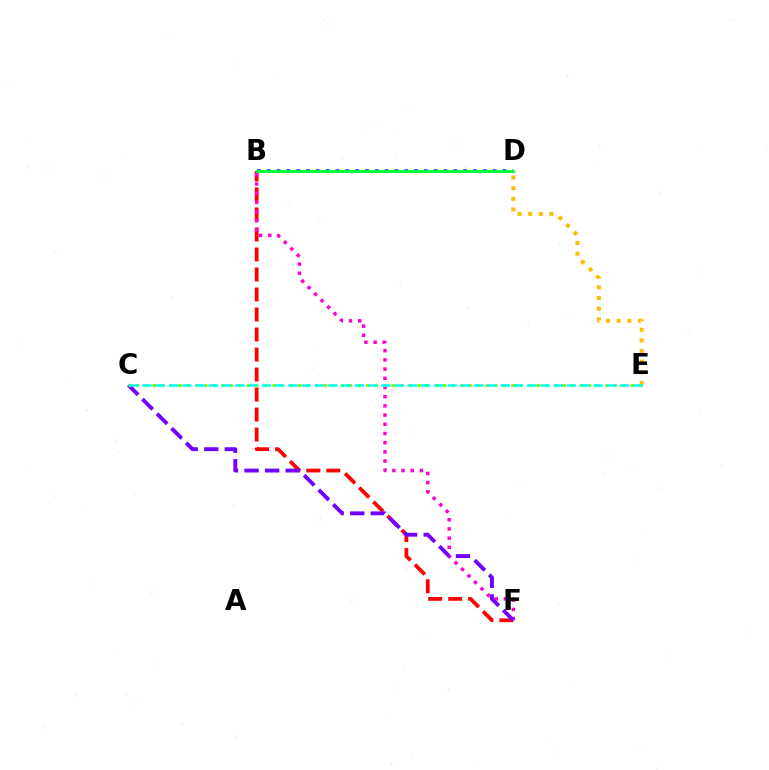{('B', 'F'): [{'color': '#ff0000', 'line_style': 'dashed', 'thickness': 2.72}, {'color': '#ff00cf', 'line_style': 'dotted', 'thickness': 2.5}], ('B', 'D'): [{'color': '#004bff', 'line_style': 'dotted', 'thickness': 2.67}, {'color': '#00ff39', 'line_style': 'solid', 'thickness': 2.05}], ('D', 'E'): [{'color': '#ffbd00', 'line_style': 'dotted', 'thickness': 2.89}], ('C', 'F'): [{'color': '#7200ff', 'line_style': 'dashed', 'thickness': 2.79}], ('C', 'E'): [{'color': '#84ff00', 'line_style': 'dotted', 'thickness': 2.32}, {'color': '#00fff6', 'line_style': 'dashed', 'thickness': 1.8}]}